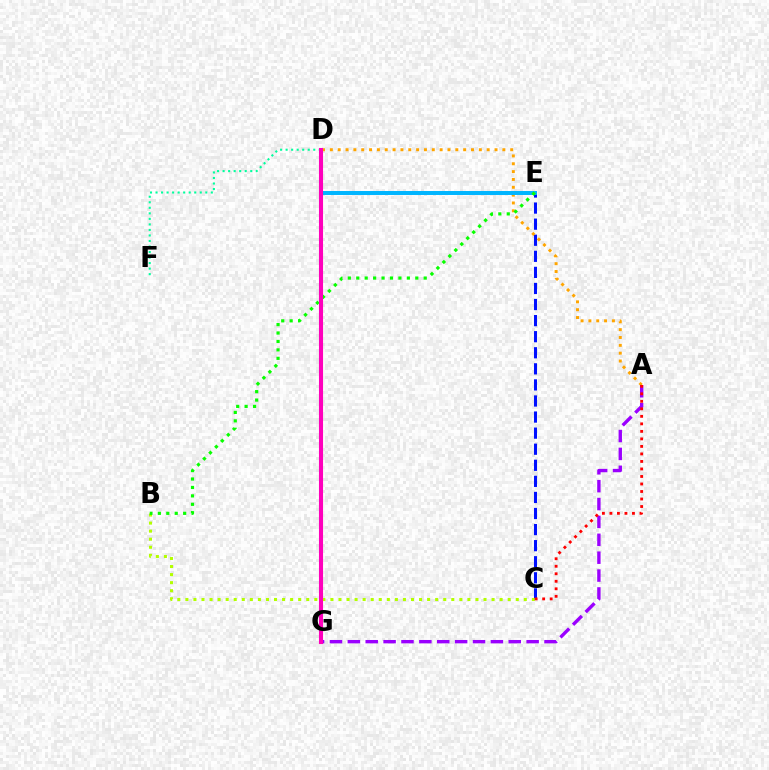{('C', 'E'): [{'color': '#0010ff', 'line_style': 'dashed', 'thickness': 2.18}], ('A', 'D'): [{'color': '#ffa500', 'line_style': 'dotted', 'thickness': 2.13}], ('B', 'C'): [{'color': '#b3ff00', 'line_style': 'dotted', 'thickness': 2.19}], ('A', 'G'): [{'color': '#9b00ff', 'line_style': 'dashed', 'thickness': 2.43}], ('D', 'E'): [{'color': '#00b5ff', 'line_style': 'solid', 'thickness': 2.86}], ('D', 'F'): [{'color': '#00ff9d', 'line_style': 'dotted', 'thickness': 1.5}], ('B', 'E'): [{'color': '#08ff00', 'line_style': 'dotted', 'thickness': 2.29}], ('D', 'G'): [{'color': '#ff00bd', 'line_style': 'solid', 'thickness': 2.94}], ('A', 'C'): [{'color': '#ff0000', 'line_style': 'dotted', 'thickness': 2.04}]}